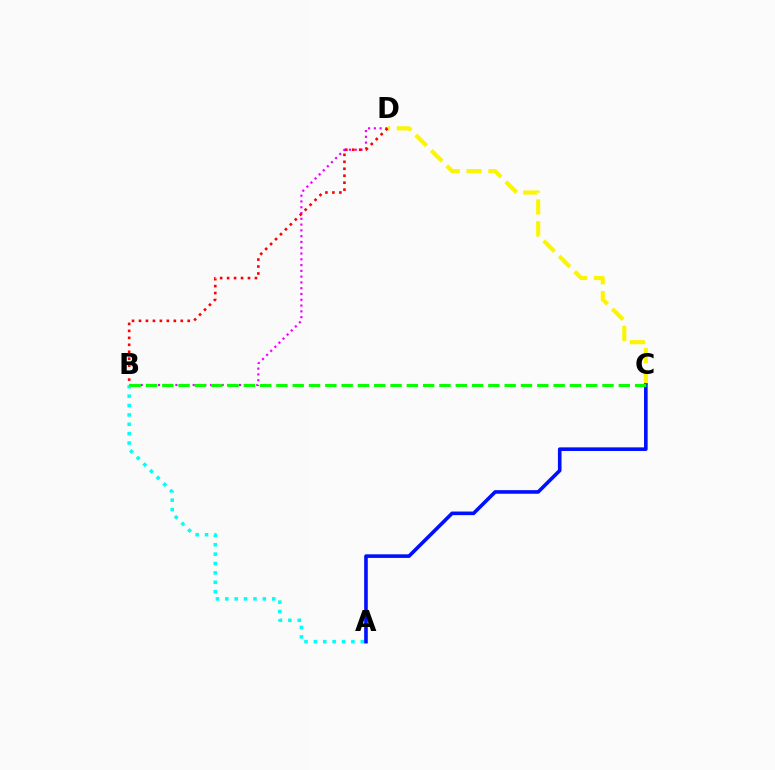{('B', 'D'): [{'color': '#ee00ff', 'line_style': 'dotted', 'thickness': 1.57}, {'color': '#ff0000', 'line_style': 'dotted', 'thickness': 1.89}], ('A', 'B'): [{'color': '#00fff6', 'line_style': 'dotted', 'thickness': 2.55}], ('C', 'D'): [{'color': '#fcf500', 'line_style': 'dashed', 'thickness': 2.97}], ('A', 'C'): [{'color': '#0010ff', 'line_style': 'solid', 'thickness': 2.6}], ('B', 'C'): [{'color': '#08ff00', 'line_style': 'dashed', 'thickness': 2.21}]}